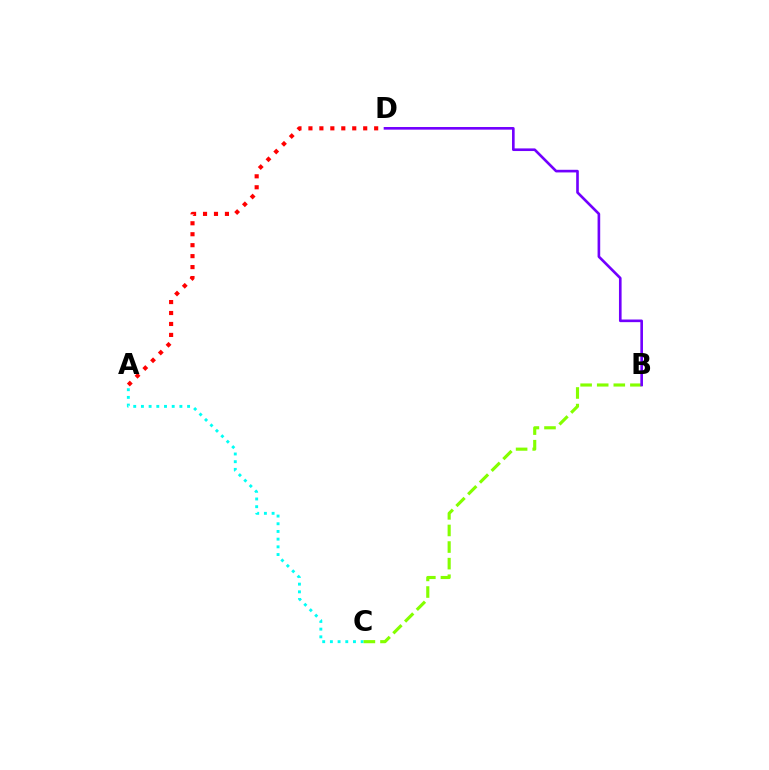{('A', 'C'): [{'color': '#00fff6', 'line_style': 'dotted', 'thickness': 2.09}], ('A', 'D'): [{'color': '#ff0000', 'line_style': 'dotted', 'thickness': 2.98}], ('B', 'C'): [{'color': '#84ff00', 'line_style': 'dashed', 'thickness': 2.25}], ('B', 'D'): [{'color': '#7200ff', 'line_style': 'solid', 'thickness': 1.9}]}